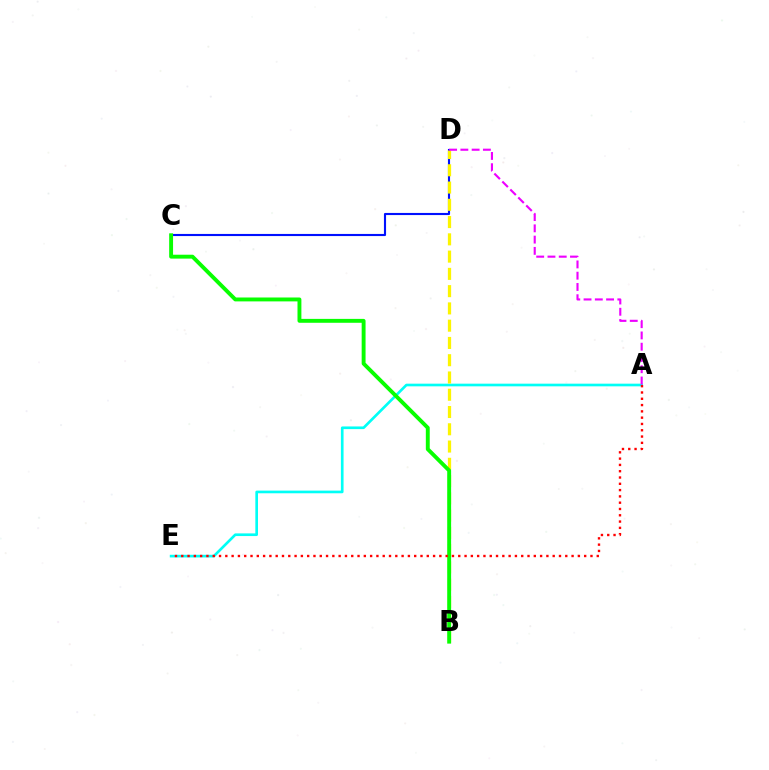{('C', 'D'): [{'color': '#0010ff', 'line_style': 'solid', 'thickness': 1.53}], ('A', 'E'): [{'color': '#00fff6', 'line_style': 'solid', 'thickness': 1.92}, {'color': '#ff0000', 'line_style': 'dotted', 'thickness': 1.71}], ('B', 'D'): [{'color': '#fcf500', 'line_style': 'dashed', 'thickness': 2.35}], ('B', 'C'): [{'color': '#08ff00', 'line_style': 'solid', 'thickness': 2.81}], ('A', 'D'): [{'color': '#ee00ff', 'line_style': 'dashed', 'thickness': 1.53}]}